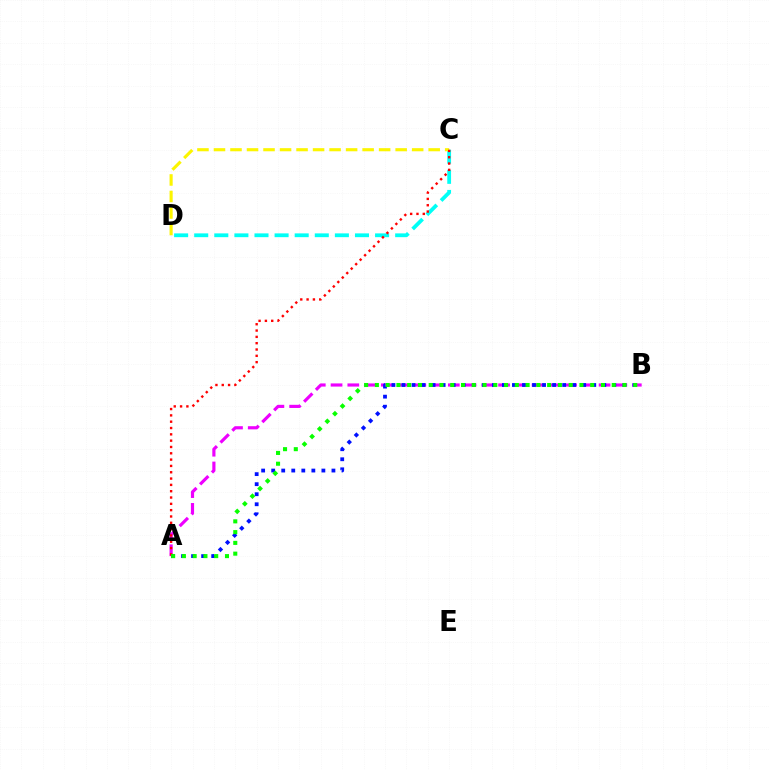{('A', 'B'): [{'color': '#ee00ff', 'line_style': 'dashed', 'thickness': 2.28}, {'color': '#0010ff', 'line_style': 'dotted', 'thickness': 2.73}, {'color': '#08ff00', 'line_style': 'dotted', 'thickness': 2.93}], ('C', 'D'): [{'color': '#00fff6', 'line_style': 'dashed', 'thickness': 2.73}, {'color': '#fcf500', 'line_style': 'dashed', 'thickness': 2.24}], ('A', 'C'): [{'color': '#ff0000', 'line_style': 'dotted', 'thickness': 1.72}]}